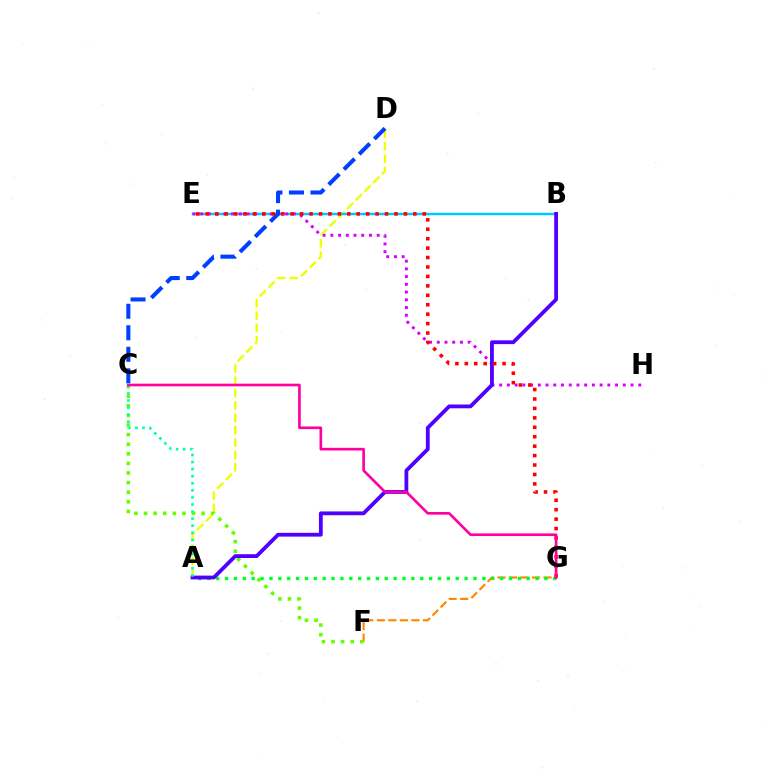{('F', 'G'): [{'color': '#ff8800', 'line_style': 'dashed', 'thickness': 1.57}], ('A', 'D'): [{'color': '#eeff00', 'line_style': 'dashed', 'thickness': 1.68}], ('B', 'E'): [{'color': '#00c7ff', 'line_style': 'solid', 'thickness': 1.77}], ('E', 'H'): [{'color': '#d600ff', 'line_style': 'dotted', 'thickness': 2.1}], ('C', 'F'): [{'color': '#66ff00', 'line_style': 'dotted', 'thickness': 2.61}], ('A', 'G'): [{'color': '#00ff27', 'line_style': 'dotted', 'thickness': 2.41}], ('A', 'B'): [{'color': '#4f00ff', 'line_style': 'solid', 'thickness': 2.73}], ('C', 'D'): [{'color': '#003fff', 'line_style': 'dashed', 'thickness': 2.92}], ('E', 'G'): [{'color': '#ff0000', 'line_style': 'dotted', 'thickness': 2.56}], ('A', 'C'): [{'color': '#00ffaf', 'line_style': 'dotted', 'thickness': 1.92}], ('C', 'G'): [{'color': '#ff00a0', 'line_style': 'solid', 'thickness': 1.91}]}